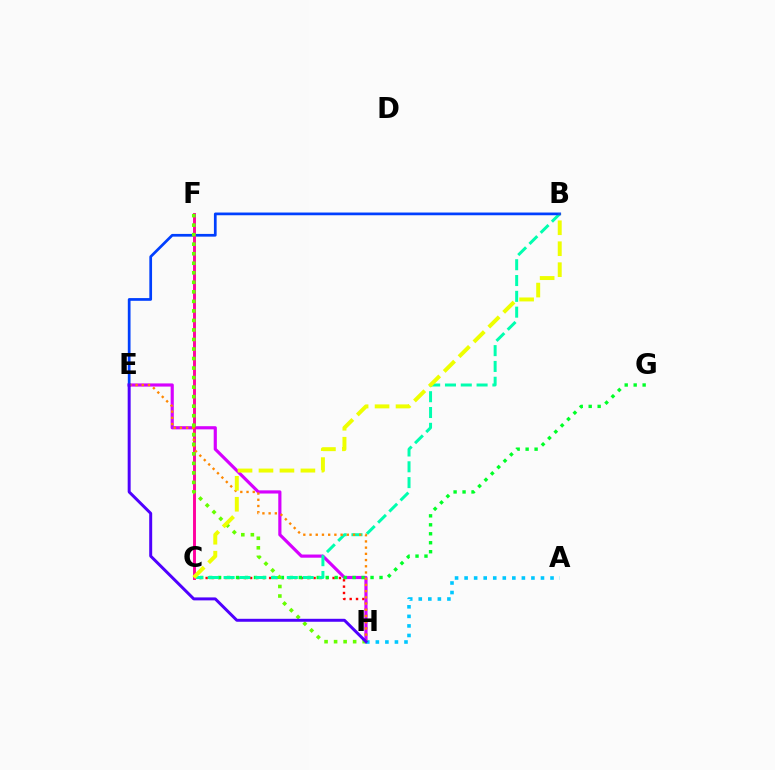{('C', 'H'): [{'color': '#ff0000', 'line_style': 'dotted', 'thickness': 1.72}], ('E', 'H'): [{'color': '#d600ff', 'line_style': 'solid', 'thickness': 2.28}, {'color': '#ff8800', 'line_style': 'dotted', 'thickness': 1.69}, {'color': '#4f00ff', 'line_style': 'solid', 'thickness': 2.14}], ('C', 'G'): [{'color': '#00ff27', 'line_style': 'dotted', 'thickness': 2.44}], ('B', 'C'): [{'color': '#00ffaf', 'line_style': 'dashed', 'thickness': 2.15}, {'color': '#eeff00', 'line_style': 'dashed', 'thickness': 2.85}], ('A', 'H'): [{'color': '#00c7ff', 'line_style': 'dotted', 'thickness': 2.59}], ('B', 'E'): [{'color': '#003fff', 'line_style': 'solid', 'thickness': 1.96}], ('C', 'F'): [{'color': '#ff00a0', 'line_style': 'solid', 'thickness': 2.1}], ('F', 'H'): [{'color': '#66ff00', 'line_style': 'dotted', 'thickness': 2.59}]}